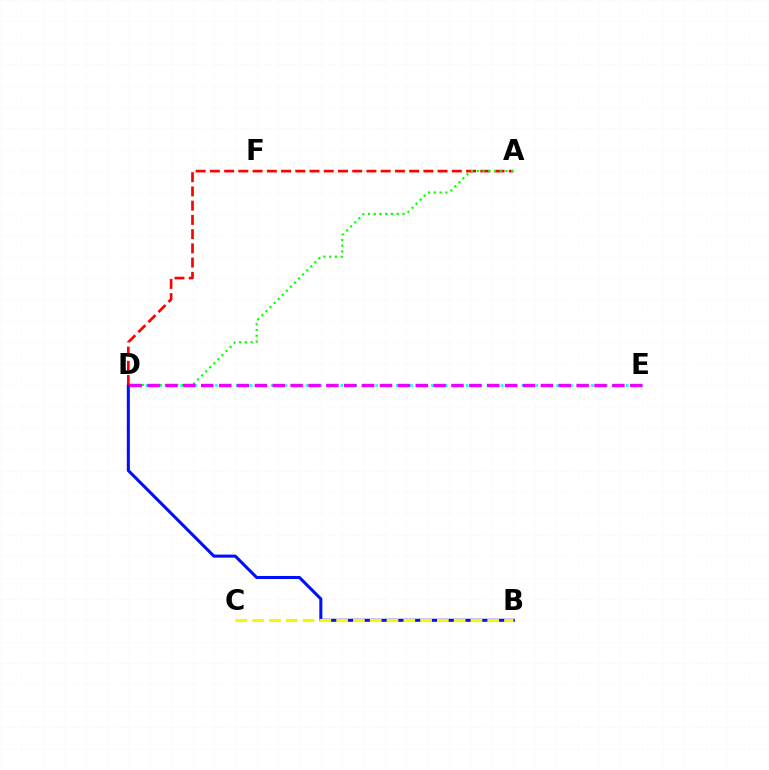{('B', 'D'): [{'color': '#0010ff', 'line_style': 'solid', 'thickness': 2.2}], ('A', 'D'): [{'color': '#ff0000', 'line_style': 'dashed', 'thickness': 1.93}, {'color': '#08ff00', 'line_style': 'dotted', 'thickness': 1.56}], ('D', 'E'): [{'color': '#00fff6', 'line_style': 'dotted', 'thickness': 1.89}, {'color': '#ee00ff', 'line_style': 'dashed', 'thickness': 2.43}], ('B', 'C'): [{'color': '#fcf500', 'line_style': 'dashed', 'thickness': 2.28}]}